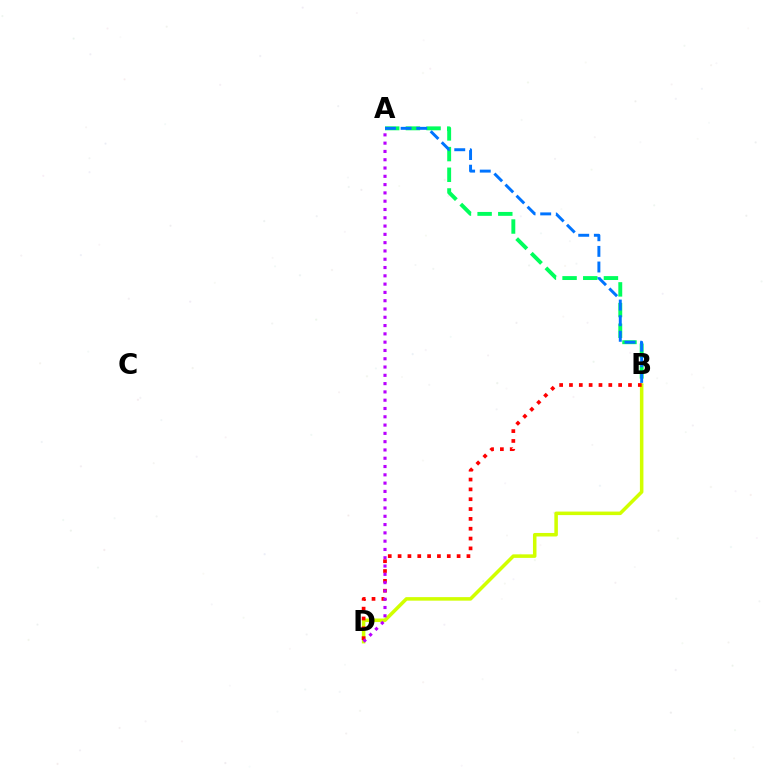{('B', 'D'): [{'color': '#d1ff00', 'line_style': 'solid', 'thickness': 2.54}, {'color': '#ff0000', 'line_style': 'dotted', 'thickness': 2.67}], ('A', 'B'): [{'color': '#00ff5c', 'line_style': 'dashed', 'thickness': 2.81}, {'color': '#0074ff', 'line_style': 'dashed', 'thickness': 2.12}], ('A', 'D'): [{'color': '#b900ff', 'line_style': 'dotted', 'thickness': 2.25}]}